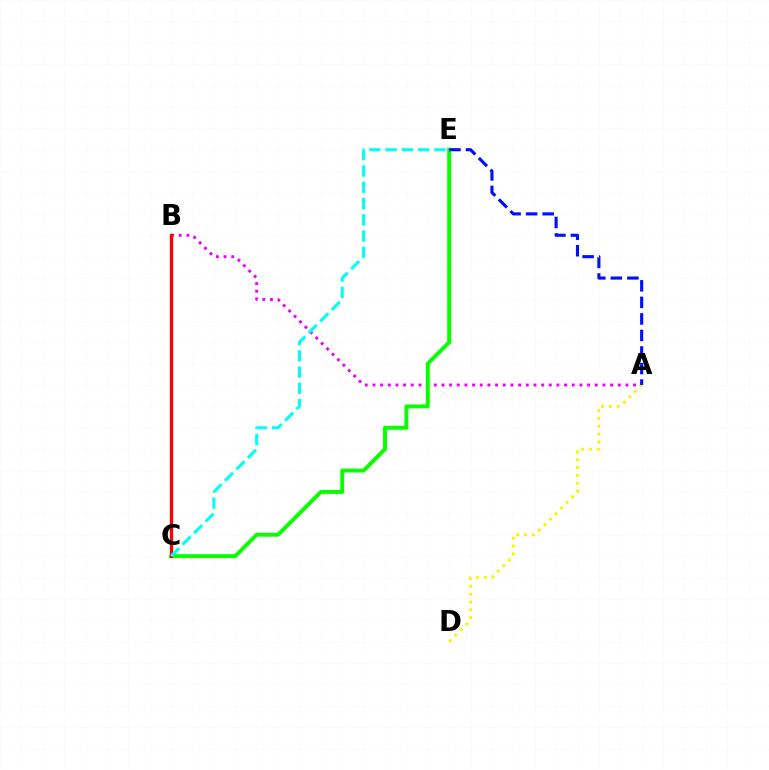{('A', 'B'): [{'color': '#ee00ff', 'line_style': 'dotted', 'thickness': 2.08}], ('A', 'D'): [{'color': '#fcf500', 'line_style': 'dotted', 'thickness': 2.13}], ('C', 'E'): [{'color': '#08ff00', 'line_style': 'solid', 'thickness': 2.83}, {'color': '#00fff6', 'line_style': 'dashed', 'thickness': 2.21}], ('B', 'C'): [{'color': '#ff0000', 'line_style': 'solid', 'thickness': 2.38}], ('A', 'E'): [{'color': '#0010ff', 'line_style': 'dashed', 'thickness': 2.25}]}